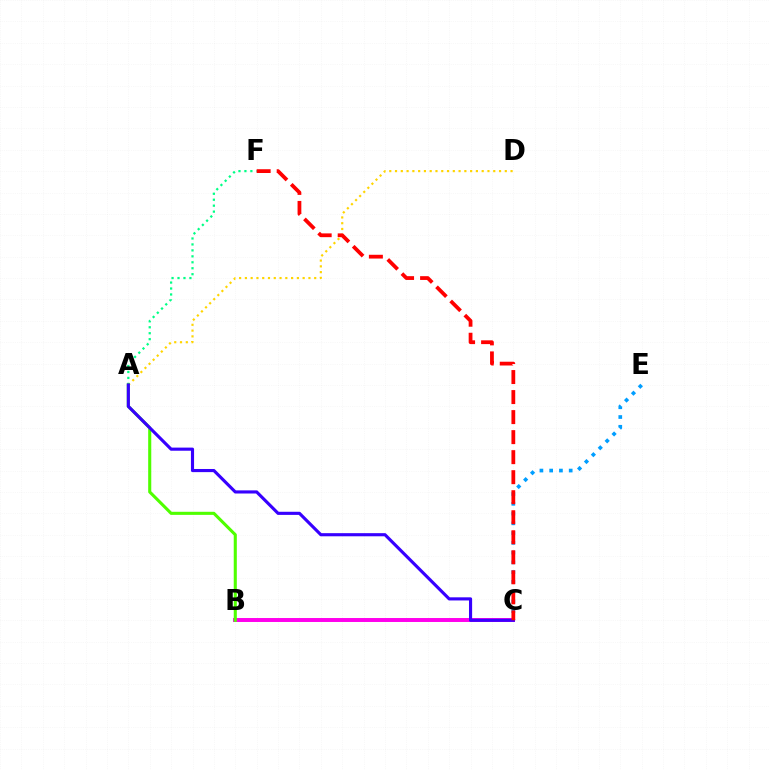{('C', 'E'): [{'color': '#009eff', 'line_style': 'dotted', 'thickness': 2.65}], ('A', 'D'): [{'color': '#ffd500', 'line_style': 'dotted', 'thickness': 1.57}], ('A', 'F'): [{'color': '#00ff86', 'line_style': 'dotted', 'thickness': 1.62}], ('B', 'C'): [{'color': '#ff00ed', 'line_style': 'solid', 'thickness': 2.85}], ('A', 'B'): [{'color': '#4fff00', 'line_style': 'solid', 'thickness': 2.22}], ('A', 'C'): [{'color': '#3700ff', 'line_style': 'solid', 'thickness': 2.25}], ('C', 'F'): [{'color': '#ff0000', 'line_style': 'dashed', 'thickness': 2.72}]}